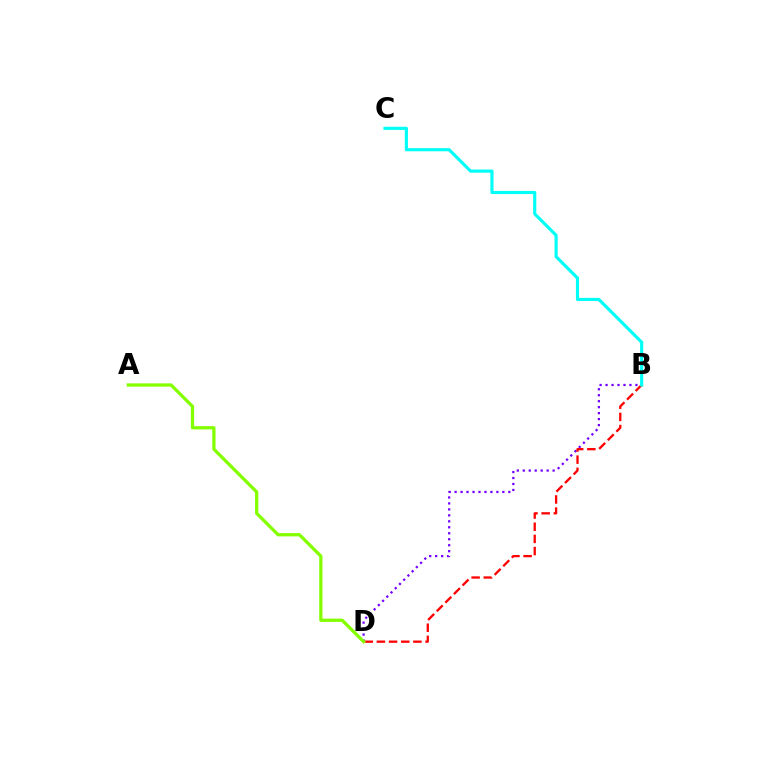{('B', 'D'): [{'color': '#7200ff', 'line_style': 'dotted', 'thickness': 1.62}, {'color': '#ff0000', 'line_style': 'dashed', 'thickness': 1.65}], ('A', 'D'): [{'color': '#84ff00', 'line_style': 'solid', 'thickness': 2.35}], ('B', 'C'): [{'color': '#00fff6', 'line_style': 'solid', 'thickness': 2.26}]}